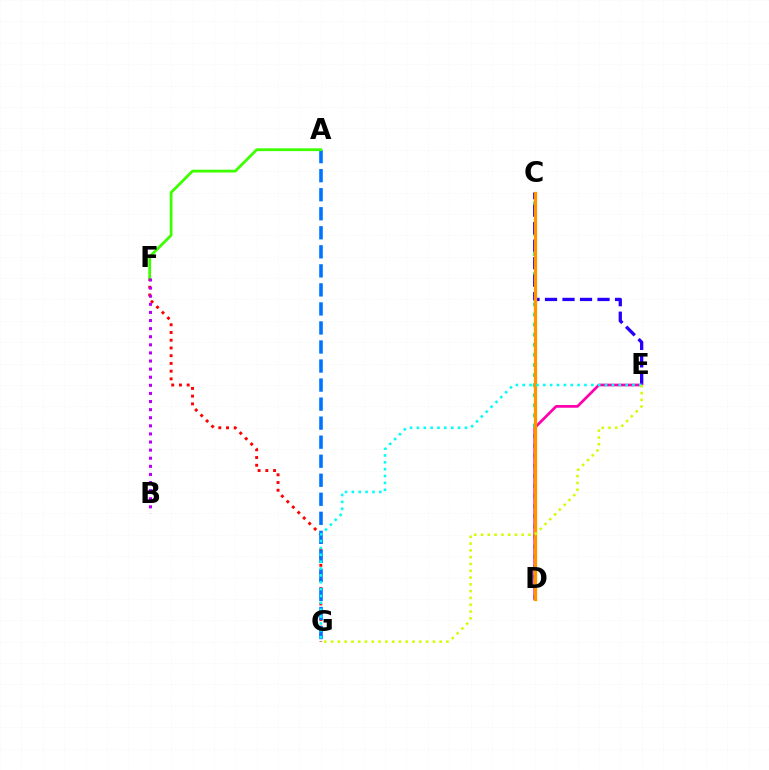{('F', 'G'): [{'color': '#ff0000', 'line_style': 'dotted', 'thickness': 2.1}], ('C', 'D'): [{'color': '#00ff5c', 'line_style': 'dotted', 'thickness': 2.74}, {'color': '#ff9400', 'line_style': 'solid', 'thickness': 2.35}], ('A', 'G'): [{'color': '#0074ff', 'line_style': 'dashed', 'thickness': 2.59}], ('C', 'E'): [{'color': '#2500ff', 'line_style': 'dashed', 'thickness': 2.38}], ('D', 'E'): [{'color': '#ff00ac', 'line_style': 'solid', 'thickness': 1.96}], ('A', 'F'): [{'color': '#3dff00', 'line_style': 'solid', 'thickness': 2.01}], ('E', 'G'): [{'color': '#00fff6', 'line_style': 'dotted', 'thickness': 1.86}, {'color': '#d1ff00', 'line_style': 'dotted', 'thickness': 1.84}], ('B', 'F'): [{'color': '#b900ff', 'line_style': 'dotted', 'thickness': 2.2}]}